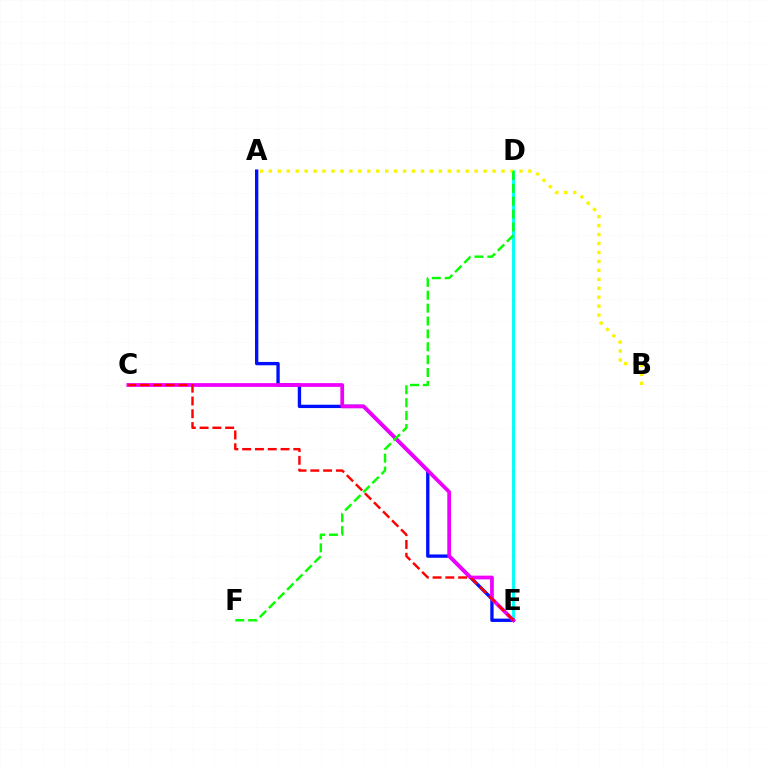{('D', 'E'): [{'color': '#00fff6', 'line_style': 'solid', 'thickness': 2.09}], ('A', 'E'): [{'color': '#0010ff', 'line_style': 'solid', 'thickness': 2.41}], ('C', 'E'): [{'color': '#ee00ff', 'line_style': 'solid', 'thickness': 2.7}, {'color': '#ff0000', 'line_style': 'dashed', 'thickness': 1.74}], ('A', 'B'): [{'color': '#fcf500', 'line_style': 'dotted', 'thickness': 2.43}], ('D', 'F'): [{'color': '#08ff00', 'line_style': 'dashed', 'thickness': 1.75}]}